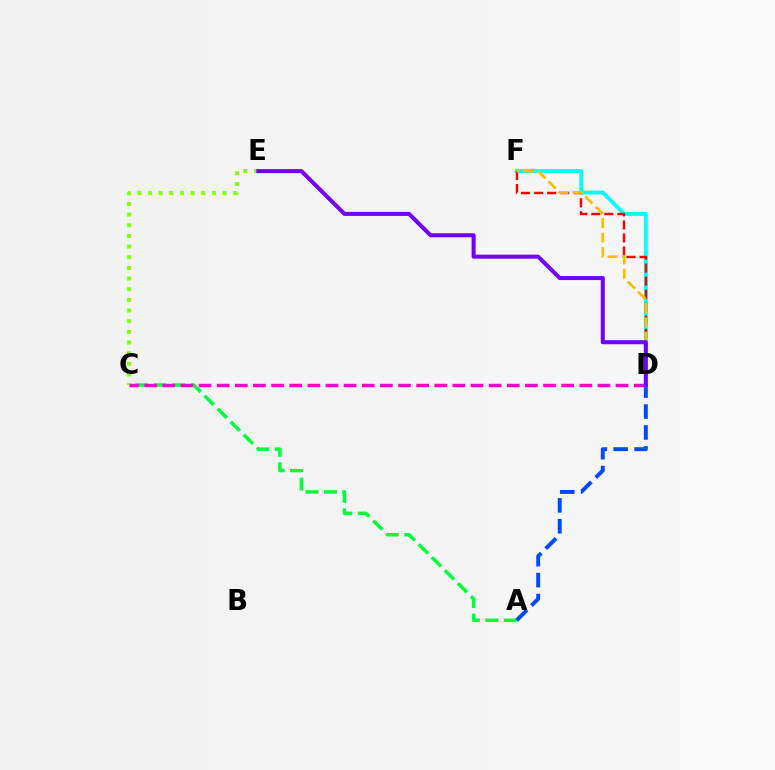{('D', 'F'): [{'color': '#00fff6', 'line_style': 'solid', 'thickness': 2.79}, {'color': '#ff0000', 'line_style': 'dashed', 'thickness': 1.77}, {'color': '#ffbd00', 'line_style': 'dashed', 'thickness': 1.96}], ('A', 'C'): [{'color': '#00ff39', 'line_style': 'dashed', 'thickness': 2.5}], ('C', 'E'): [{'color': '#84ff00', 'line_style': 'dotted', 'thickness': 2.9}], ('C', 'D'): [{'color': '#ff00cf', 'line_style': 'dashed', 'thickness': 2.46}], ('A', 'D'): [{'color': '#004bff', 'line_style': 'dashed', 'thickness': 2.84}], ('D', 'E'): [{'color': '#7200ff', 'line_style': 'solid', 'thickness': 2.9}]}